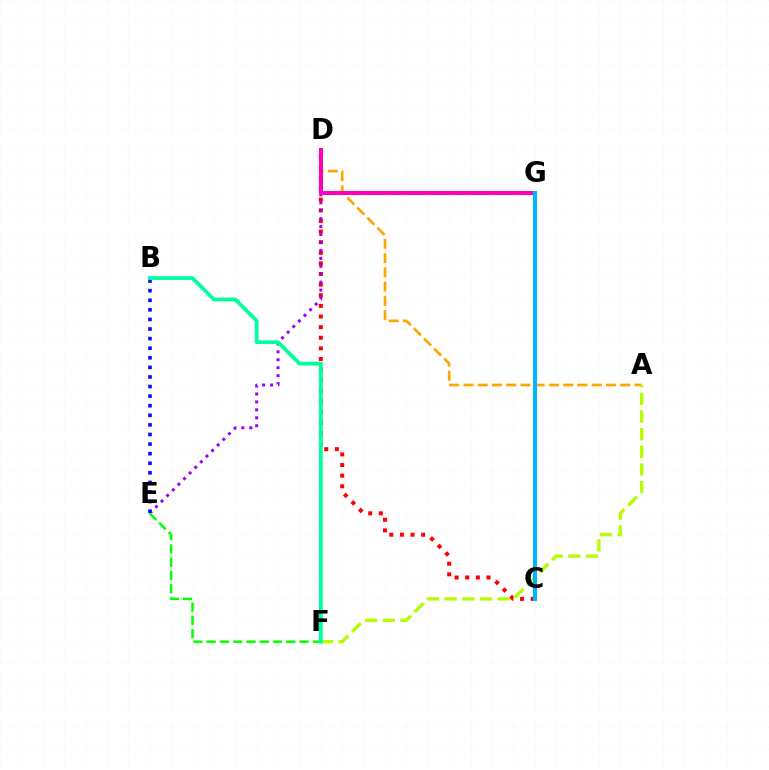{('C', 'D'): [{'color': '#ff0000', 'line_style': 'dotted', 'thickness': 2.89}], ('A', 'D'): [{'color': '#ffa500', 'line_style': 'dashed', 'thickness': 1.94}], ('D', 'E'): [{'color': '#9b00ff', 'line_style': 'dotted', 'thickness': 2.16}], ('A', 'F'): [{'color': '#b3ff00', 'line_style': 'dashed', 'thickness': 2.4}], ('D', 'G'): [{'color': '#ff00bd', 'line_style': 'solid', 'thickness': 2.88}], ('E', 'F'): [{'color': '#08ff00', 'line_style': 'dashed', 'thickness': 1.8}], ('B', 'E'): [{'color': '#0010ff', 'line_style': 'dotted', 'thickness': 2.61}], ('C', 'G'): [{'color': '#00b5ff', 'line_style': 'solid', 'thickness': 2.95}], ('B', 'F'): [{'color': '#00ff9d', 'line_style': 'solid', 'thickness': 2.71}]}